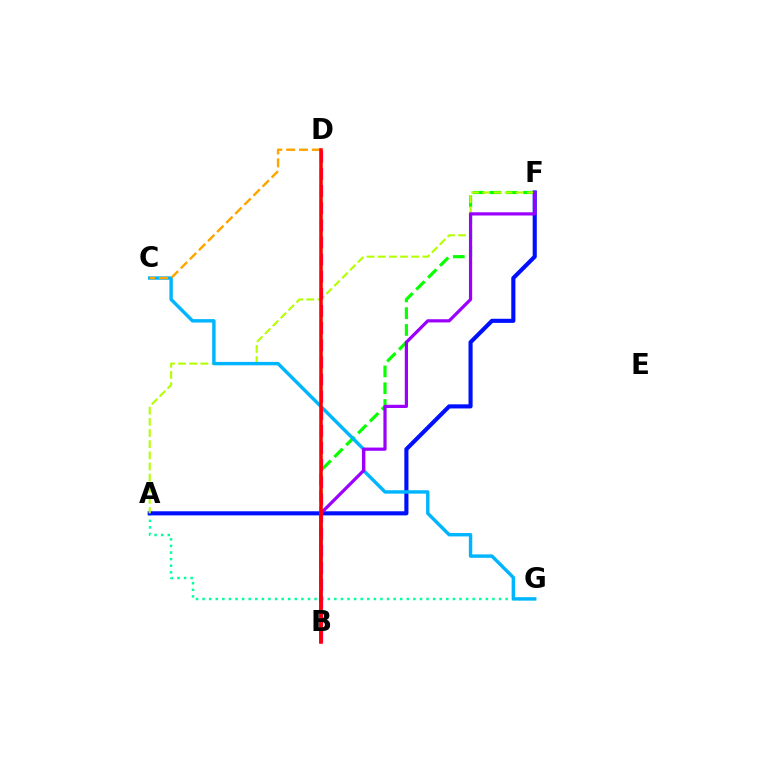{('B', 'F'): [{'color': '#08ff00', 'line_style': 'dashed', 'thickness': 2.28}, {'color': '#9b00ff', 'line_style': 'solid', 'thickness': 2.31}], ('A', 'G'): [{'color': '#00ff9d', 'line_style': 'dotted', 'thickness': 1.79}], ('A', 'F'): [{'color': '#0010ff', 'line_style': 'solid', 'thickness': 2.96}, {'color': '#b3ff00', 'line_style': 'dashed', 'thickness': 1.52}], ('C', 'G'): [{'color': '#00b5ff', 'line_style': 'solid', 'thickness': 2.46}], ('C', 'D'): [{'color': '#ffa500', 'line_style': 'dashed', 'thickness': 1.75}], ('B', 'D'): [{'color': '#ff00bd', 'line_style': 'dashed', 'thickness': 2.33}, {'color': '#ff0000', 'line_style': 'solid', 'thickness': 2.54}]}